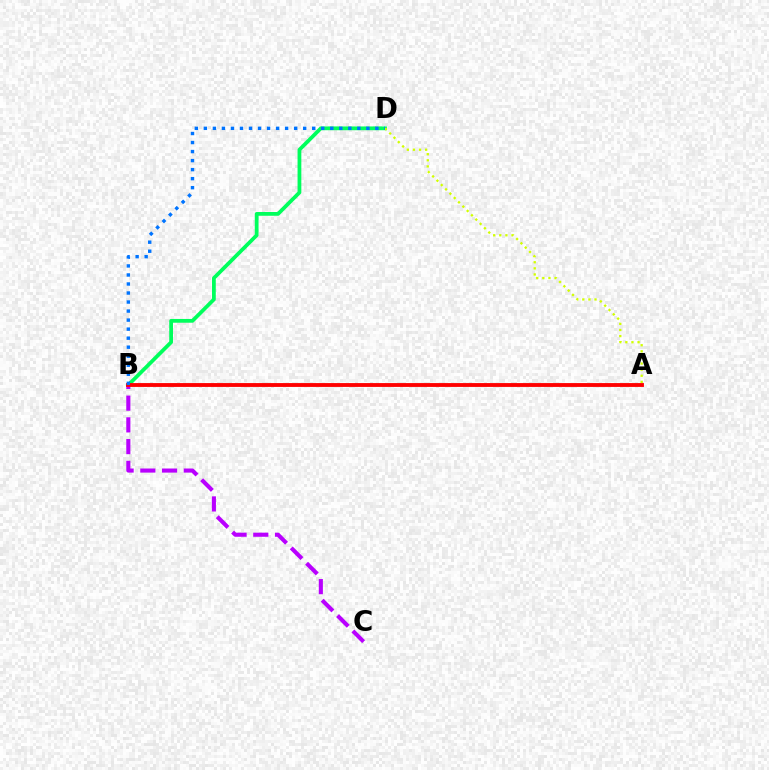{('B', 'D'): [{'color': '#00ff5c', 'line_style': 'solid', 'thickness': 2.71}, {'color': '#0074ff', 'line_style': 'dotted', 'thickness': 2.45}], ('B', 'C'): [{'color': '#b900ff', 'line_style': 'dashed', 'thickness': 2.95}], ('A', 'B'): [{'color': '#ff0000', 'line_style': 'solid', 'thickness': 2.77}], ('A', 'D'): [{'color': '#d1ff00', 'line_style': 'dotted', 'thickness': 1.66}]}